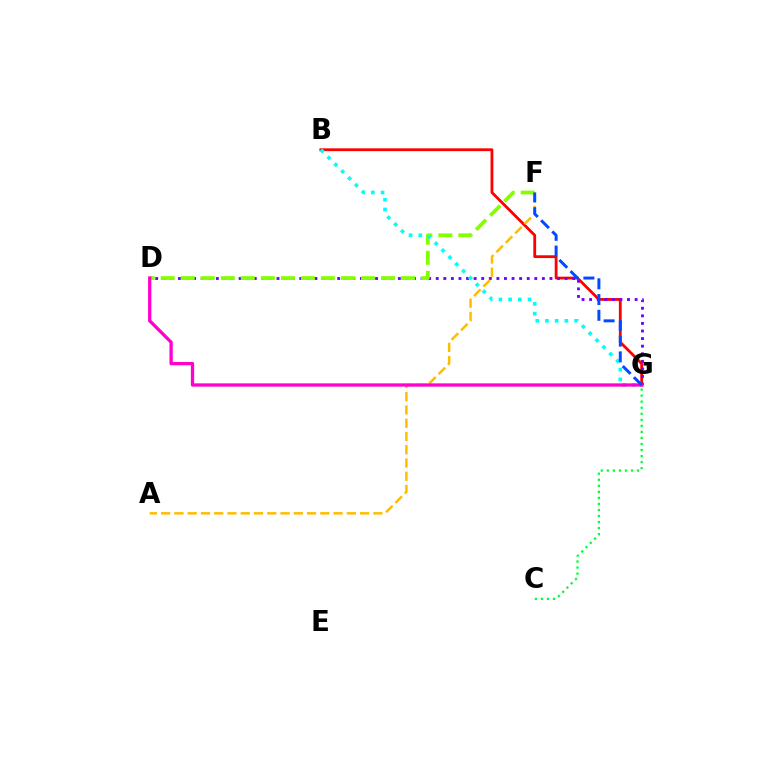{('B', 'G'): [{'color': '#ff0000', 'line_style': 'solid', 'thickness': 2.01}, {'color': '#00fff6', 'line_style': 'dotted', 'thickness': 2.64}], ('D', 'G'): [{'color': '#7200ff', 'line_style': 'dotted', 'thickness': 2.06}, {'color': '#ff00cf', 'line_style': 'solid', 'thickness': 2.37}], ('D', 'F'): [{'color': '#84ff00', 'line_style': 'dashed', 'thickness': 2.72}], ('A', 'F'): [{'color': '#ffbd00', 'line_style': 'dashed', 'thickness': 1.8}], ('C', 'G'): [{'color': '#00ff39', 'line_style': 'dotted', 'thickness': 1.64}], ('F', 'G'): [{'color': '#004bff', 'line_style': 'dashed', 'thickness': 2.14}]}